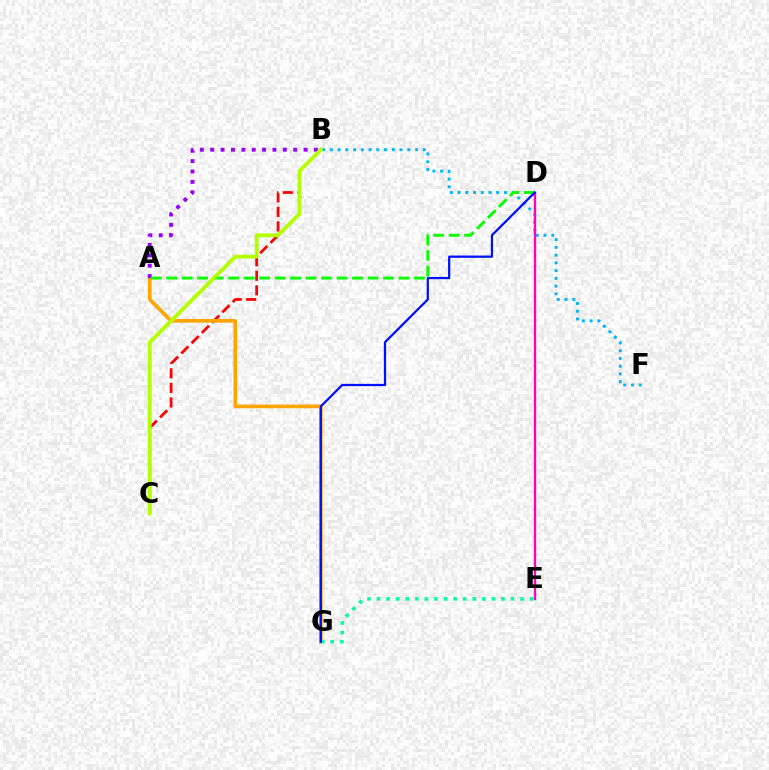{('B', 'F'): [{'color': '#00b5ff', 'line_style': 'dotted', 'thickness': 2.11}], ('B', 'C'): [{'color': '#ff0000', 'line_style': 'dashed', 'thickness': 1.98}, {'color': '#b3ff00', 'line_style': 'solid', 'thickness': 2.71}], ('A', 'G'): [{'color': '#ffa500', 'line_style': 'solid', 'thickness': 2.62}], ('A', 'B'): [{'color': '#9b00ff', 'line_style': 'dotted', 'thickness': 2.82}], ('A', 'D'): [{'color': '#08ff00', 'line_style': 'dashed', 'thickness': 2.1}], ('E', 'G'): [{'color': '#00ff9d', 'line_style': 'dotted', 'thickness': 2.6}], ('D', 'E'): [{'color': '#ff00bd', 'line_style': 'solid', 'thickness': 1.66}], ('D', 'G'): [{'color': '#0010ff', 'line_style': 'solid', 'thickness': 1.62}]}